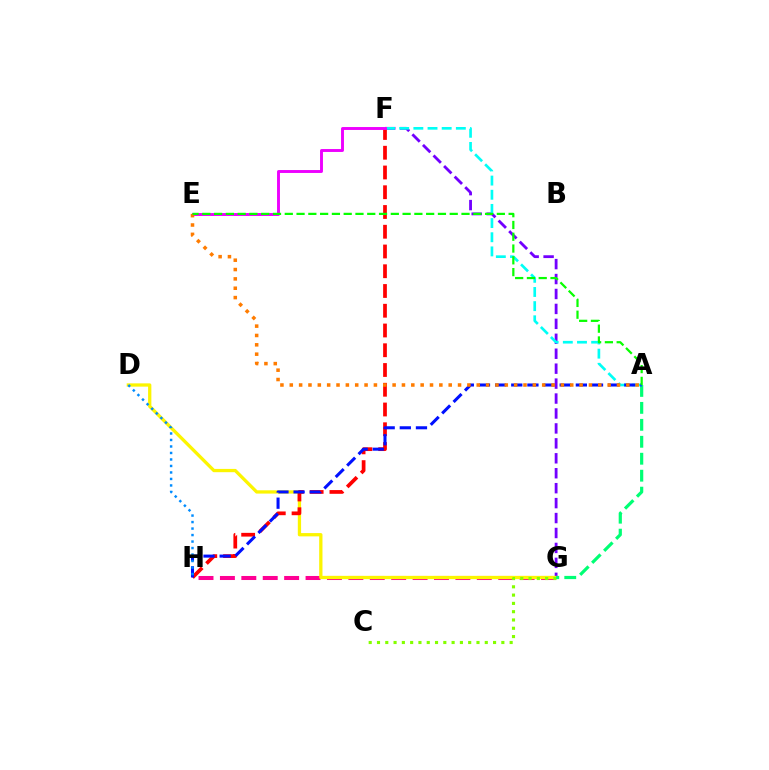{('F', 'G'): [{'color': '#7200ff', 'line_style': 'dashed', 'thickness': 2.03}], ('G', 'H'): [{'color': '#ff0094', 'line_style': 'dashed', 'thickness': 2.91}], ('D', 'G'): [{'color': '#fcf500', 'line_style': 'solid', 'thickness': 2.36}], ('C', 'G'): [{'color': '#84ff00', 'line_style': 'dotted', 'thickness': 2.25}], ('A', 'G'): [{'color': '#00ff74', 'line_style': 'dashed', 'thickness': 2.3}], ('A', 'F'): [{'color': '#00fff6', 'line_style': 'dashed', 'thickness': 1.92}], ('F', 'H'): [{'color': '#ff0000', 'line_style': 'dashed', 'thickness': 2.68}], ('A', 'H'): [{'color': '#0010ff', 'line_style': 'dashed', 'thickness': 2.19}], ('D', 'H'): [{'color': '#008cff', 'line_style': 'dotted', 'thickness': 1.77}], ('E', 'F'): [{'color': '#ee00ff', 'line_style': 'solid', 'thickness': 2.1}], ('A', 'E'): [{'color': '#ff7c00', 'line_style': 'dotted', 'thickness': 2.54}, {'color': '#08ff00', 'line_style': 'dashed', 'thickness': 1.6}]}